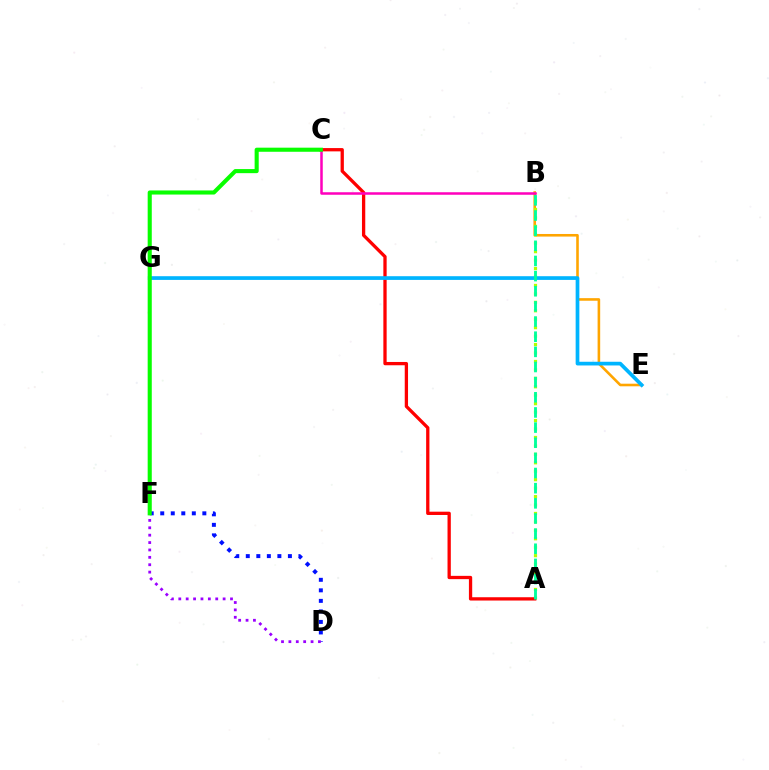{('B', 'E'): [{'color': '#ffa500', 'line_style': 'solid', 'thickness': 1.87}], ('D', 'F'): [{'color': '#0010ff', 'line_style': 'dotted', 'thickness': 2.86}, {'color': '#9b00ff', 'line_style': 'dotted', 'thickness': 2.01}], ('A', 'B'): [{'color': '#b3ff00', 'line_style': 'dotted', 'thickness': 2.29}, {'color': '#00ff9d', 'line_style': 'dashed', 'thickness': 2.06}], ('A', 'C'): [{'color': '#ff0000', 'line_style': 'solid', 'thickness': 2.37}], ('E', 'G'): [{'color': '#00b5ff', 'line_style': 'solid', 'thickness': 2.67}], ('B', 'C'): [{'color': '#ff00bd', 'line_style': 'solid', 'thickness': 1.81}], ('C', 'F'): [{'color': '#08ff00', 'line_style': 'solid', 'thickness': 2.95}]}